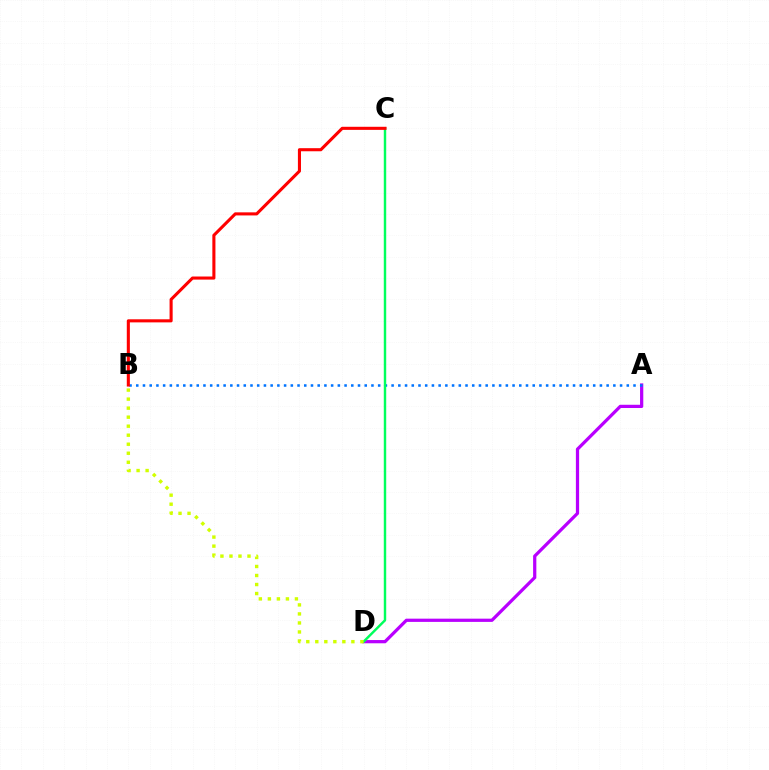{('A', 'D'): [{'color': '#b900ff', 'line_style': 'solid', 'thickness': 2.33}], ('A', 'B'): [{'color': '#0074ff', 'line_style': 'dotted', 'thickness': 1.83}], ('C', 'D'): [{'color': '#00ff5c', 'line_style': 'solid', 'thickness': 1.75}], ('B', 'C'): [{'color': '#ff0000', 'line_style': 'solid', 'thickness': 2.22}], ('B', 'D'): [{'color': '#d1ff00', 'line_style': 'dotted', 'thickness': 2.45}]}